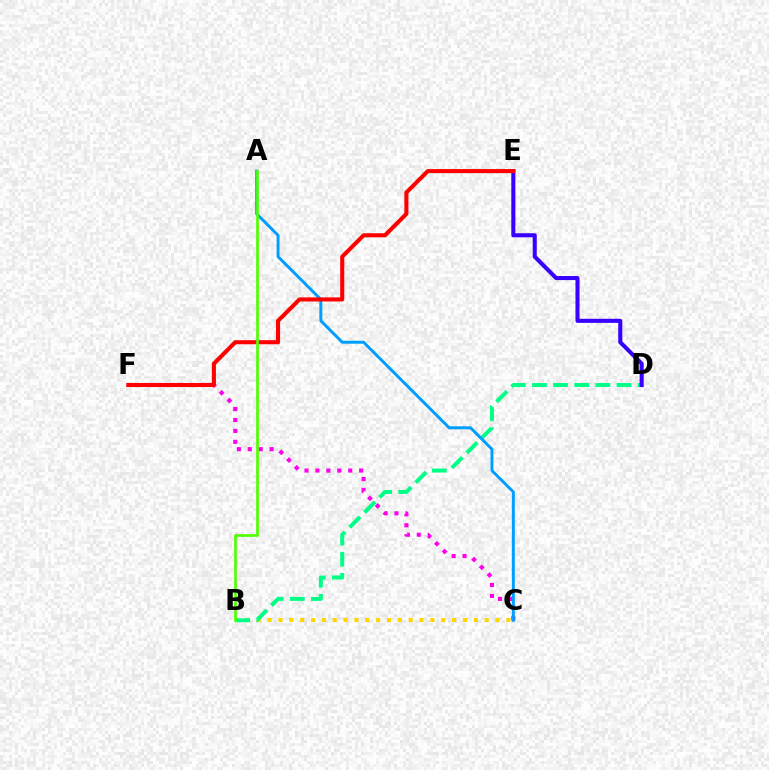{('B', 'C'): [{'color': '#ffd500', 'line_style': 'dotted', 'thickness': 2.95}], ('C', 'F'): [{'color': '#ff00ed', 'line_style': 'dotted', 'thickness': 2.97}], ('B', 'D'): [{'color': '#00ff86', 'line_style': 'dashed', 'thickness': 2.87}], ('A', 'C'): [{'color': '#009eff', 'line_style': 'solid', 'thickness': 2.13}], ('D', 'E'): [{'color': '#3700ff', 'line_style': 'solid', 'thickness': 2.93}], ('E', 'F'): [{'color': '#ff0000', 'line_style': 'solid', 'thickness': 2.93}], ('A', 'B'): [{'color': '#4fff00', 'line_style': 'solid', 'thickness': 1.92}]}